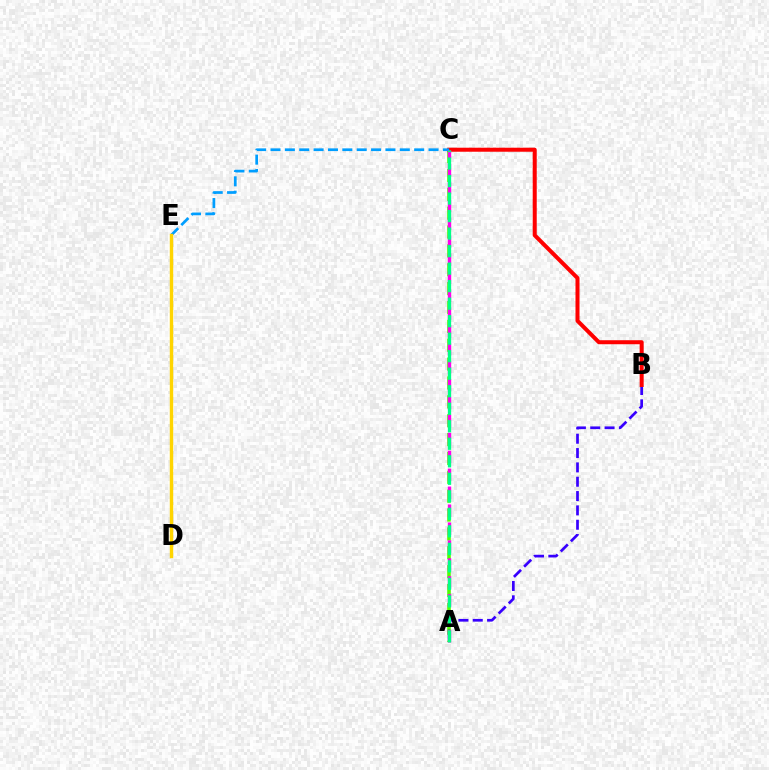{('A', 'C'): [{'color': '#4fff00', 'line_style': 'dashed', 'thickness': 2.56}, {'color': '#ff00ed', 'line_style': 'dashed', 'thickness': 2.44}, {'color': '#00ff86', 'line_style': 'dashed', 'thickness': 2.38}], ('A', 'B'): [{'color': '#3700ff', 'line_style': 'dashed', 'thickness': 1.95}], ('B', 'C'): [{'color': '#ff0000', 'line_style': 'solid', 'thickness': 2.89}], ('C', 'E'): [{'color': '#009eff', 'line_style': 'dashed', 'thickness': 1.95}], ('D', 'E'): [{'color': '#ffd500', 'line_style': 'solid', 'thickness': 2.45}]}